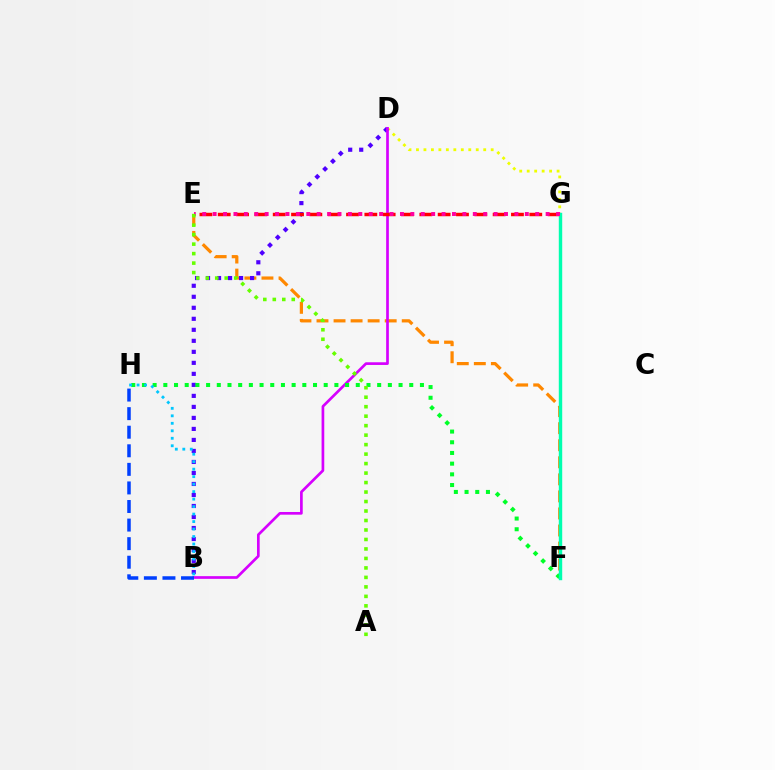{('E', 'F'): [{'color': '#ff8800', 'line_style': 'dashed', 'thickness': 2.32}], ('D', 'G'): [{'color': '#eeff00', 'line_style': 'dotted', 'thickness': 2.03}], ('B', 'D'): [{'color': '#4f00ff', 'line_style': 'dotted', 'thickness': 2.99}, {'color': '#d600ff', 'line_style': 'solid', 'thickness': 1.94}], ('F', 'H'): [{'color': '#00ff27', 'line_style': 'dotted', 'thickness': 2.9}], ('B', 'H'): [{'color': '#003fff', 'line_style': 'dashed', 'thickness': 2.52}, {'color': '#00c7ff', 'line_style': 'dotted', 'thickness': 2.03}], ('E', 'G'): [{'color': '#ff0000', 'line_style': 'dashed', 'thickness': 2.49}, {'color': '#ff00a0', 'line_style': 'dotted', 'thickness': 2.83}], ('F', 'G'): [{'color': '#00ffaf', 'line_style': 'solid', 'thickness': 2.47}], ('A', 'E'): [{'color': '#66ff00', 'line_style': 'dotted', 'thickness': 2.58}]}